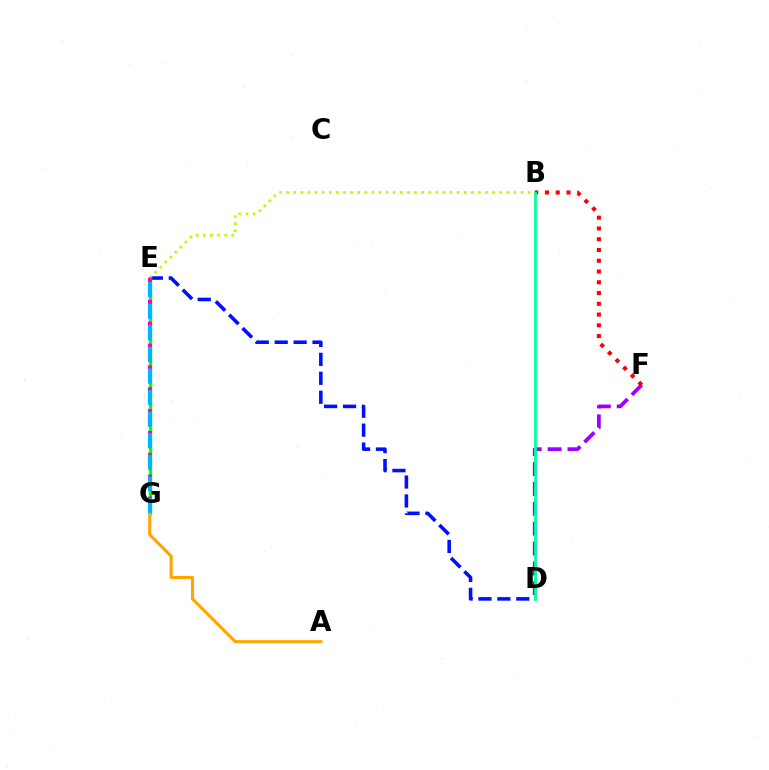{('D', 'E'): [{'color': '#0010ff', 'line_style': 'dashed', 'thickness': 2.57}], ('D', 'F'): [{'color': '#9b00ff', 'line_style': 'dashed', 'thickness': 2.7}], ('B', 'F'): [{'color': '#ff0000', 'line_style': 'dotted', 'thickness': 2.92}], ('B', 'E'): [{'color': '#b3ff00', 'line_style': 'dotted', 'thickness': 1.93}], ('E', 'G'): [{'color': '#08ff00', 'line_style': 'solid', 'thickness': 2.39}, {'color': '#ff00bd', 'line_style': 'dotted', 'thickness': 2.97}, {'color': '#00b5ff', 'line_style': 'dashed', 'thickness': 2.93}], ('A', 'G'): [{'color': '#ffa500', 'line_style': 'solid', 'thickness': 2.21}], ('B', 'D'): [{'color': '#00ff9d', 'line_style': 'solid', 'thickness': 2.01}]}